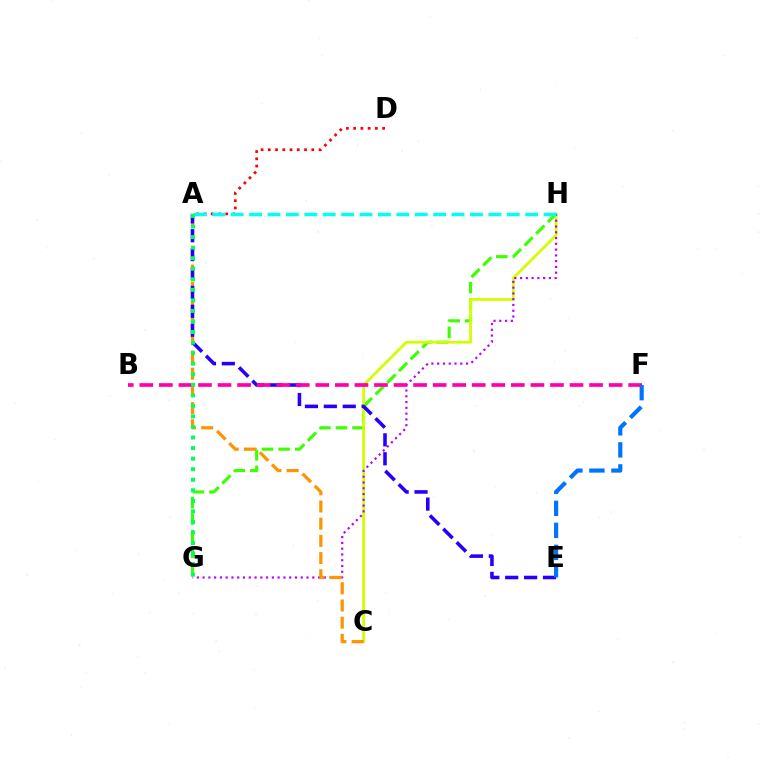{('G', 'H'): [{'color': '#3dff00', 'line_style': 'dashed', 'thickness': 2.25}, {'color': '#b900ff', 'line_style': 'dotted', 'thickness': 1.57}], ('A', 'D'): [{'color': '#ff0000', 'line_style': 'dotted', 'thickness': 1.97}], ('C', 'H'): [{'color': '#d1ff00', 'line_style': 'solid', 'thickness': 2.0}], ('A', 'C'): [{'color': '#ff9400', 'line_style': 'dashed', 'thickness': 2.34}], ('A', 'E'): [{'color': '#2500ff', 'line_style': 'dashed', 'thickness': 2.57}], ('A', 'H'): [{'color': '#00fff6', 'line_style': 'dashed', 'thickness': 2.5}], ('B', 'F'): [{'color': '#ff00ac', 'line_style': 'dashed', 'thickness': 2.66}], ('A', 'G'): [{'color': '#00ff5c', 'line_style': 'dotted', 'thickness': 2.87}], ('E', 'F'): [{'color': '#0074ff', 'line_style': 'dashed', 'thickness': 2.99}]}